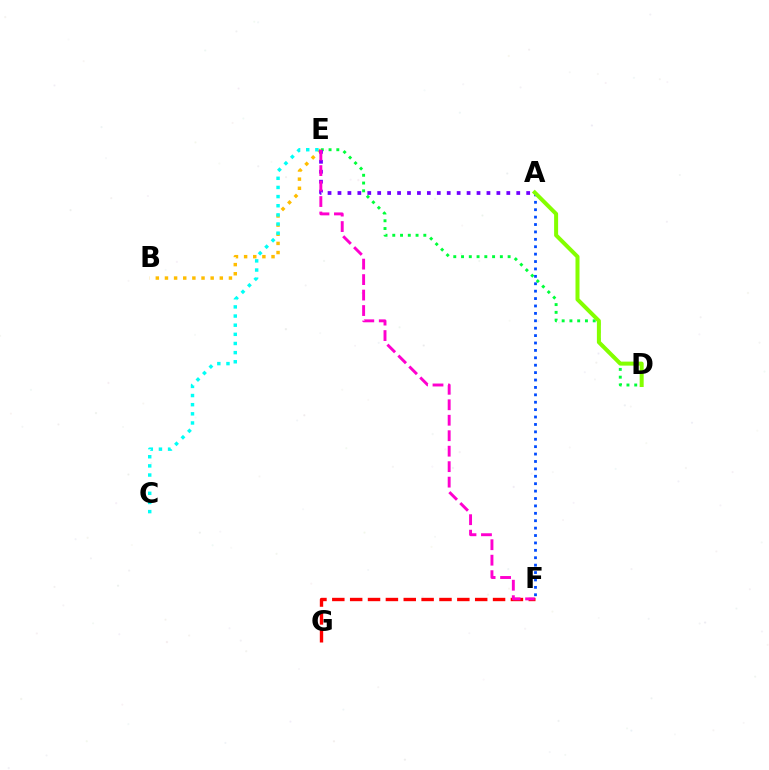{('D', 'E'): [{'color': '#00ff39', 'line_style': 'dotted', 'thickness': 2.11}], ('B', 'E'): [{'color': '#ffbd00', 'line_style': 'dotted', 'thickness': 2.48}], ('A', 'E'): [{'color': '#7200ff', 'line_style': 'dotted', 'thickness': 2.7}], ('F', 'G'): [{'color': '#ff0000', 'line_style': 'dashed', 'thickness': 2.43}], ('E', 'F'): [{'color': '#ff00cf', 'line_style': 'dashed', 'thickness': 2.1}], ('A', 'F'): [{'color': '#004bff', 'line_style': 'dotted', 'thickness': 2.01}], ('A', 'D'): [{'color': '#84ff00', 'line_style': 'solid', 'thickness': 2.88}], ('C', 'E'): [{'color': '#00fff6', 'line_style': 'dotted', 'thickness': 2.48}]}